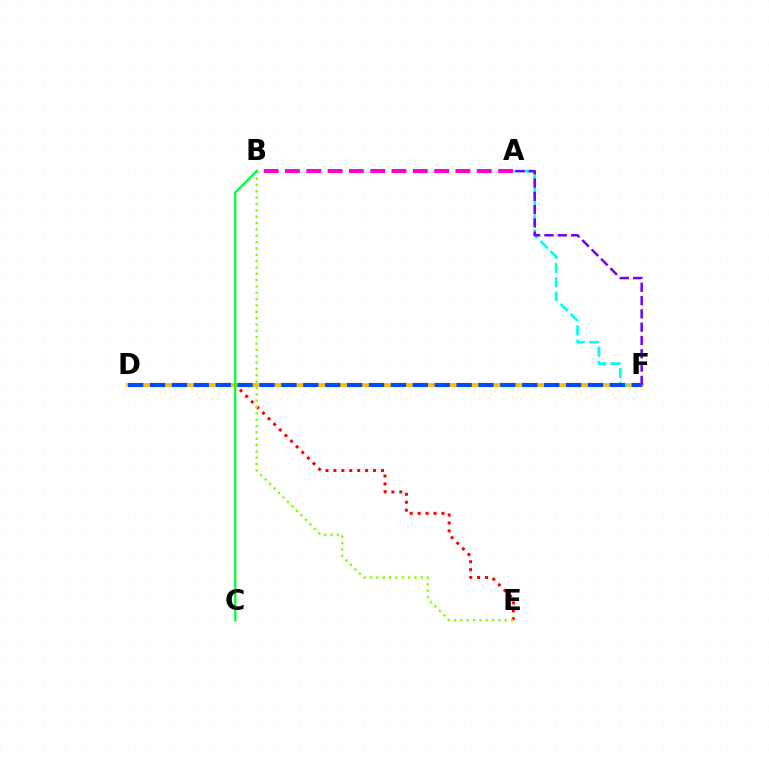{('D', 'E'): [{'color': '#ff0000', 'line_style': 'dotted', 'thickness': 2.16}], ('D', 'F'): [{'color': '#ffbd00', 'line_style': 'solid', 'thickness': 2.75}, {'color': '#004bff', 'line_style': 'dashed', 'thickness': 2.97}], ('A', 'F'): [{'color': '#00fff6', 'line_style': 'dashed', 'thickness': 1.93}, {'color': '#7200ff', 'line_style': 'dashed', 'thickness': 1.81}], ('B', 'E'): [{'color': '#84ff00', 'line_style': 'dotted', 'thickness': 1.72}], ('B', 'C'): [{'color': '#00ff39', 'line_style': 'solid', 'thickness': 1.66}], ('A', 'B'): [{'color': '#ff00cf', 'line_style': 'dashed', 'thickness': 2.9}]}